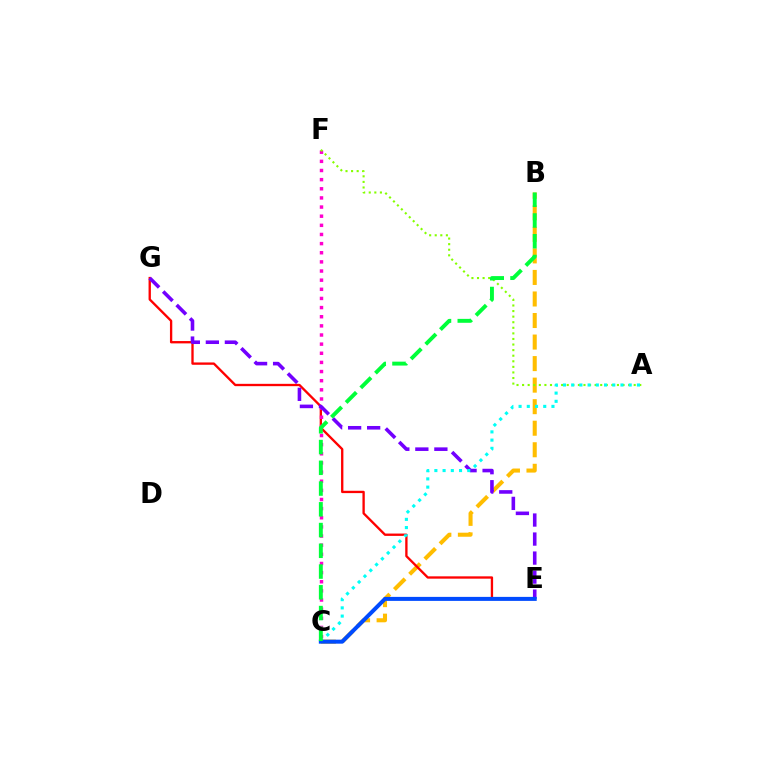{('B', 'C'): [{'color': '#ffbd00', 'line_style': 'dashed', 'thickness': 2.93}, {'color': '#00ff39', 'line_style': 'dashed', 'thickness': 2.82}], ('E', 'G'): [{'color': '#ff0000', 'line_style': 'solid', 'thickness': 1.68}, {'color': '#7200ff', 'line_style': 'dashed', 'thickness': 2.58}], ('C', 'F'): [{'color': '#ff00cf', 'line_style': 'dotted', 'thickness': 2.48}], ('A', 'F'): [{'color': '#84ff00', 'line_style': 'dotted', 'thickness': 1.52}], ('A', 'C'): [{'color': '#00fff6', 'line_style': 'dotted', 'thickness': 2.23}], ('C', 'E'): [{'color': '#004bff', 'line_style': 'solid', 'thickness': 2.88}]}